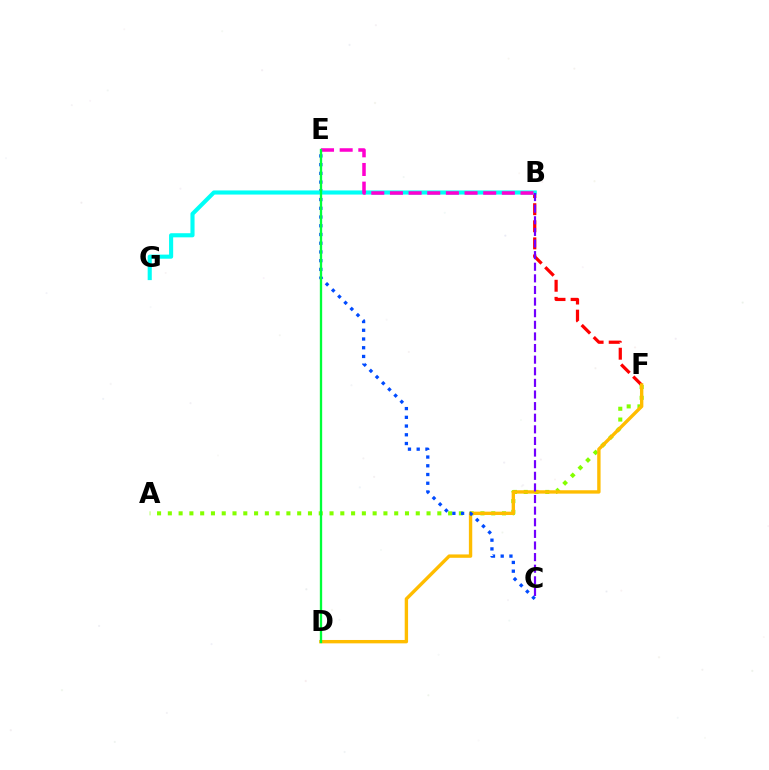{('A', 'F'): [{'color': '#84ff00', 'line_style': 'dotted', 'thickness': 2.93}], ('B', 'F'): [{'color': '#ff0000', 'line_style': 'dashed', 'thickness': 2.32}], ('D', 'F'): [{'color': '#ffbd00', 'line_style': 'solid', 'thickness': 2.43}], ('C', 'E'): [{'color': '#004bff', 'line_style': 'dotted', 'thickness': 2.37}], ('B', 'G'): [{'color': '#00fff6', 'line_style': 'solid', 'thickness': 2.96}], ('B', 'C'): [{'color': '#7200ff', 'line_style': 'dashed', 'thickness': 1.58}], ('B', 'E'): [{'color': '#ff00cf', 'line_style': 'dashed', 'thickness': 2.53}], ('D', 'E'): [{'color': '#00ff39', 'line_style': 'solid', 'thickness': 1.68}]}